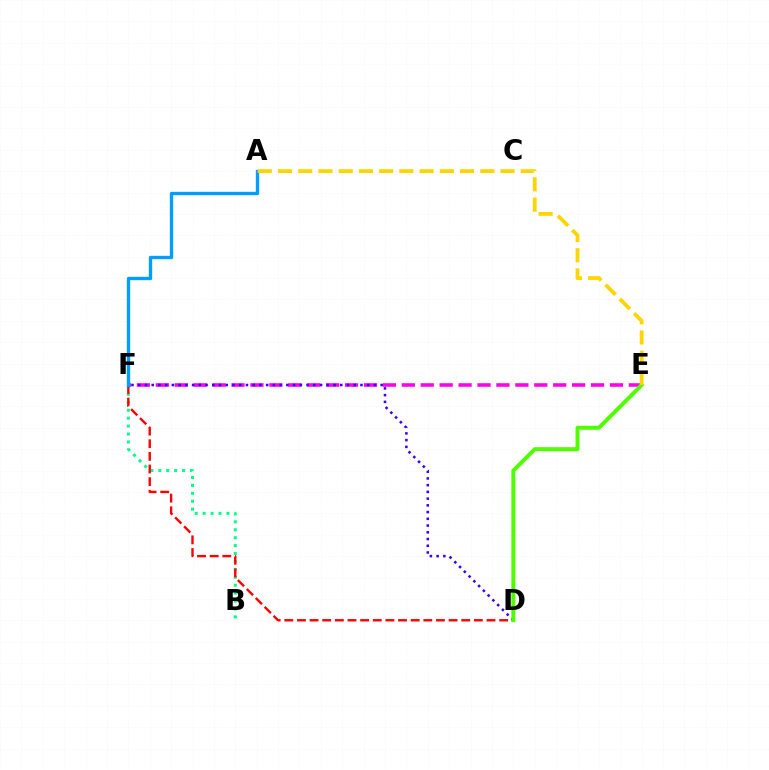{('E', 'F'): [{'color': '#ff00ed', 'line_style': 'dashed', 'thickness': 2.57}], ('B', 'F'): [{'color': '#00ff86', 'line_style': 'dotted', 'thickness': 2.15}], ('D', 'F'): [{'color': '#ff0000', 'line_style': 'dashed', 'thickness': 1.72}, {'color': '#3700ff', 'line_style': 'dotted', 'thickness': 1.83}], ('A', 'F'): [{'color': '#009eff', 'line_style': 'solid', 'thickness': 2.42}], ('D', 'E'): [{'color': '#4fff00', 'line_style': 'solid', 'thickness': 2.85}], ('A', 'E'): [{'color': '#ffd500', 'line_style': 'dashed', 'thickness': 2.75}]}